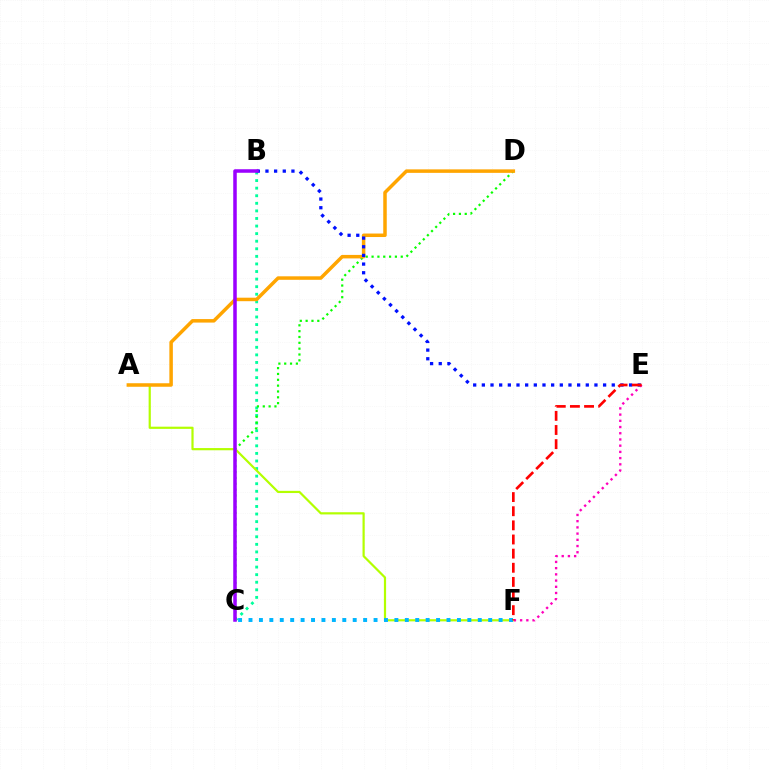{('B', 'C'): [{'color': '#00ff9d', 'line_style': 'dotted', 'thickness': 2.06}, {'color': '#9b00ff', 'line_style': 'solid', 'thickness': 2.54}], ('C', 'D'): [{'color': '#08ff00', 'line_style': 'dotted', 'thickness': 1.59}], ('A', 'F'): [{'color': '#b3ff00', 'line_style': 'solid', 'thickness': 1.58}], ('C', 'F'): [{'color': '#00b5ff', 'line_style': 'dotted', 'thickness': 2.83}], ('A', 'D'): [{'color': '#ffa500', 'line_style': 'solid', 'thickness': 2.52}], ('B', 'E'): [{'color': '#0010ff', 'line_style': 'dotted', 'thickness': 2.35}], ('E', 'F'): [{'color': '#ff00bd', 'line_style': 'dotted', 'thickness': 1.69}, {'color': '#ff0000', 'line_style': 'dashed', 'thickness': 1.92}]}